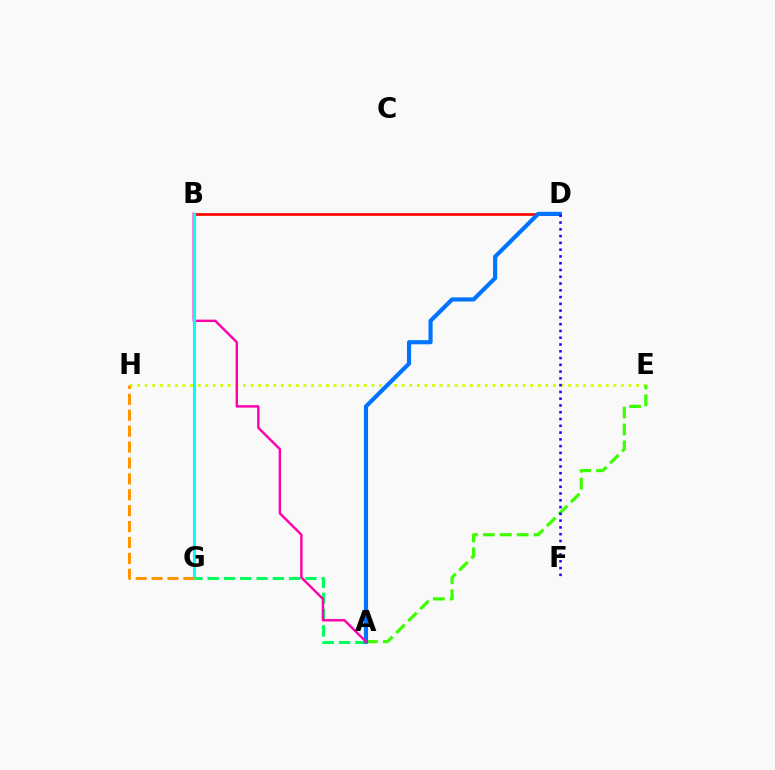{('B', 'D'): [{'color': '#ff0000', 'line_style': 'solid', 'thickness': 1.93}], ('E', 'H'): [{'color': '#d1ff00', 'line_style': 'dotted', 'thickness': 2.05}], ('A', 'E'): [{'color': '#3dff00', 'line_style': 'dashed', 'thickness': 2.3}], ('A', 'G'): [{'color': '#00ff5c', 'line_style': 'dashed', 'thickness': 2.21}], ('A', 'D'): [{'color': '#0074ff', 'line_style': 'solid', 'thickness': 2.98}], ('B', 'G'): [{'color': '#b900ff', 'line_style': 'dotted', 'thickness': 2.21}, {'color': '#00fff6', 'line_style': 'solid', 'thickness': 2.22}], ('A', 'B'): [{'color': '#ff00ac', 'line_style': 'solid', 'thickness': 1.74}], ('D', 'F'): [{'color': '#2500ff', 'line_style': 'dotted', 'thickness': 1.84}], ('G', 'H'): [{'color': '#ff9400', 'line_style': 'dashed', 'thickness': 2.16}]}